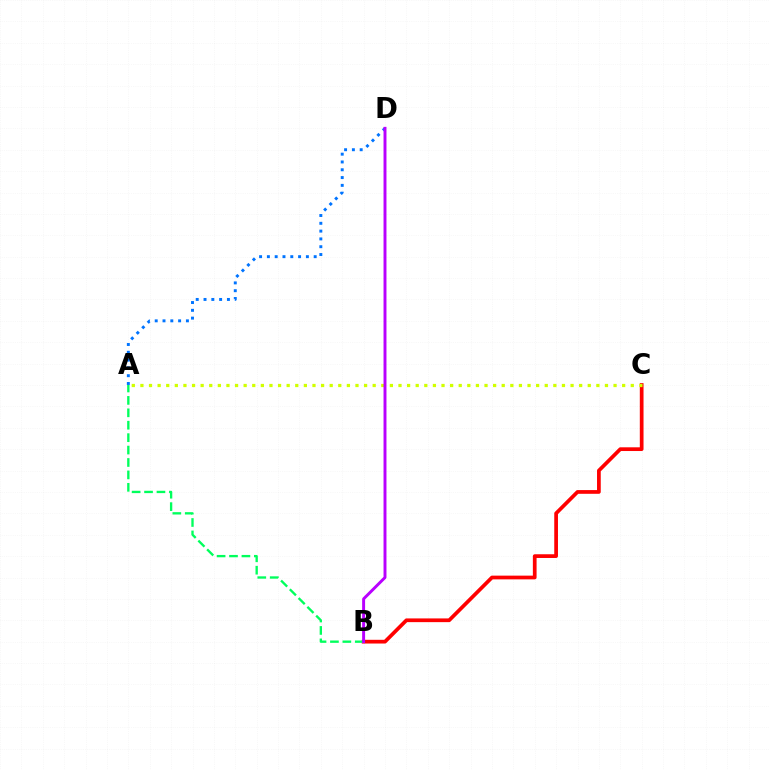{('B', 'C'): [{'color': '#ff0000', 'line_style': 'solid', 'thickness': 2.68}], ('A', 'D'): [{'color': '#0074ff', 'line_style': 'dotted', 'thickness': 2.12}], ('A', 'C'): [{'color': '#d1ff00', 'line_style': 'dotted', 'thickness': 2.34}], ('A', 'B'): [{'color': '#00ff5c', 'line_style': 'dashed', 'thickness': 1.69}], ('B', 'D'): [{'color': '#b900ff', 'line_style': 'solid', 'thickness': 2.12}]}